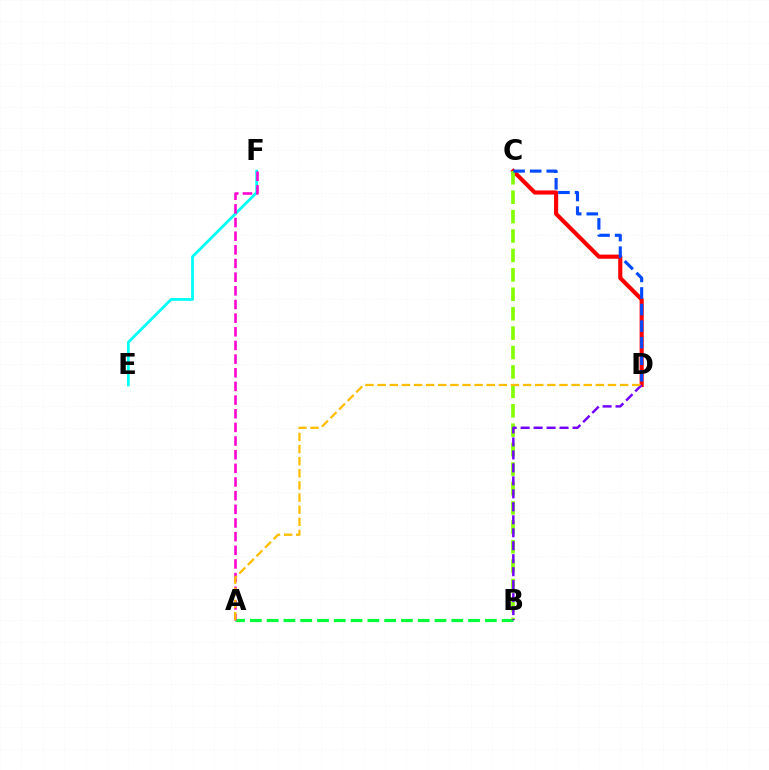{('C', 'D'): [{'color': '#ff0000', 'line_style': 'solid', 'thickness': 2.97}, {'color': '#004bff', 'line_style': 'dashed', 'thickness': 2.25}], ('A', 'B'): [{'color': '#00ff39', 'line_style': 'dashed', 'thickness': 2.28}], ('B', 'C'): [{'color': '#84ff00', 'line_style': 'dashed', 'thickness': 2.64}], ('E', 'F'): [{'color': '#00fff6', 'line_style': 'solid', 'thickness': 2.0}], ('A', 'F'): [{'color': '#ff00cf', 'line_style': 'dashed', 'thickness': 1.86}], ('B', 'D'): [{'color': '#7200ff', 'line_style': 'dashed', 'thickness': 1.76}], ('A', 'D'): [{'color': '#ffbd00', 'line_style': 'dashed', 'thickness': 1.65}]}